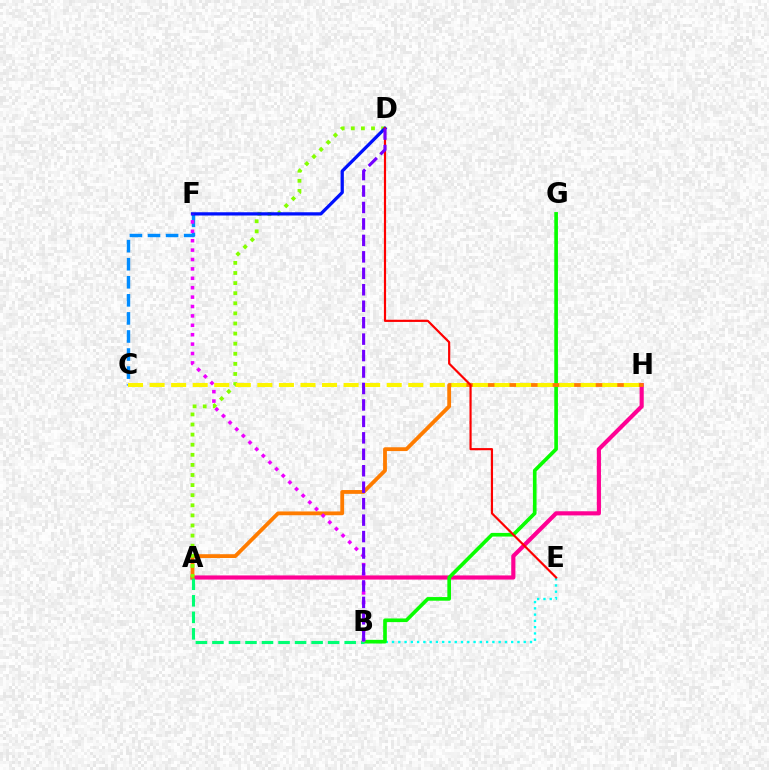{('B', 'E'): [{'color': '#00fff6', 'line_style': 'dotted', 'thickness': 1.7}], ('A', 'H'): [{'color': '#ff0094', 'line_style': 'solid', 'thickness': 2.98}, {'color': '#ff7c00', 'line_style': 'solid', 'thickness': 2.74}], ('B', 'G'): [{'color': '#08ff00', 'line_style': 'solid', 'thickness': 2.63}], ('C', 'F'): [{'color': '#008cff', 'line_style': 'dashed', 'thickness': 2.45}], ('A', 'D'): [{'color': '#84ff00', 'line_style': 'dotted', 'thickness': 2.74}], ('A', 'B'): [{'color': '#00ff74', 'line_style': 'dashed', 'thickness': 2.25}], ('D', 'F'): [{'color': '#0010ff', 'line_style': 'solid', 'thickness': 2.34}], ('D', 'E'): [{'color': '#ff0000', 'line_style': 'solid', 'thickness': 1.57}], ('B', 'F'): [{'color': '#ee00ff', 'line_style': 'dotted', 'thickness': 2.55}], ('B', 'D'): [{'color': '#7200ff', 'line_style': 'dashed', 'thickness': 2.24}], ('C', 'H'): [{'color': '#fcf500', 'line_style': 'dashed', 'thickness': 2.93}]}